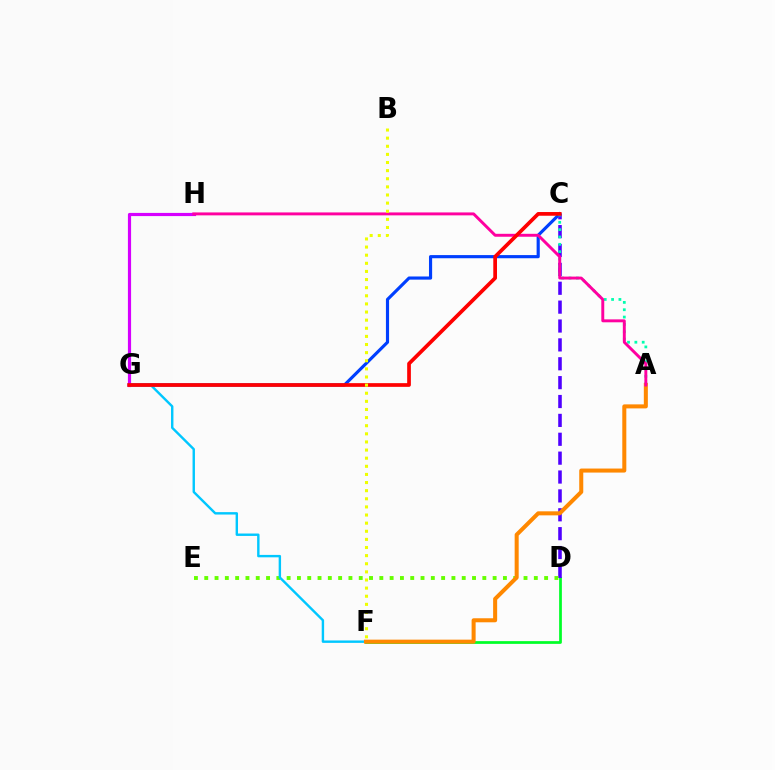{('D', 'F'): [{'color': '#00ff27', 'line_style': 'solid', 'thickness': 1.97}], ('C', 'D'): [{'color': '#4f00ff', 'line_style': 'dashed', 'thickness': 2.56}], ('D', 'E'): [{'color': '#66ff00', 'line_style': 'dotted', 'thickness': 2.8}], ('C', 'G'): [{'color': '#003fff', 'line_style': 'solid', 'thickness': 2.27}, {'color': '#ff0000', 'line_style': 'solid', 'thickness': 2.67}], ('A', 'C'): [{'color': '#00ffaf', 'line_style': 'dotted', 'thickness': 1.99}], ('F', 'G'): [{'color': '#00c7ff', 'line_style': 'solid', 'thickness': 1.73}], ('G', 'H'): [{'color': '#d600ff', 'line_style': 'solid', 'thickness': 2.28}], ('A', 'F'): [{'color': '#ff8800', 'line_style': 'solid', 'thickness': 2.9}], ('A', 'H'): [{'color': '#ff00a0', 'line_style': 'solid', 'thickness': 2.11}], ('B', 'F'): [{'color': '#eeff00', 'line_style': 'dotted', 'thickness': 2.21}]}